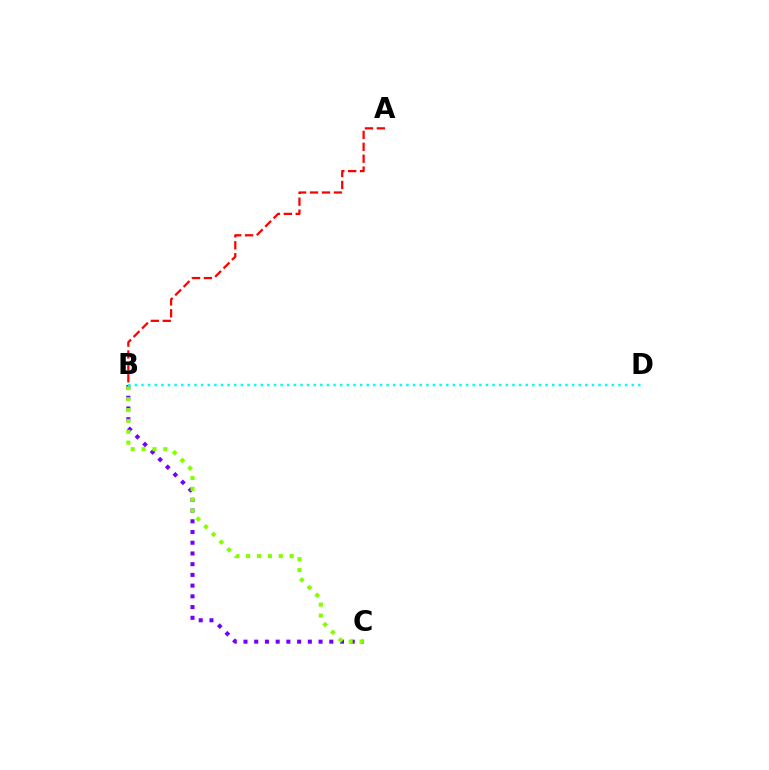{('B', 'C'): [{'color': '#7200ff', 'line_style': 'dotted', 'thickness': 2.91}, {'color': '#84ff00', 'line_style': 'dotted', 'thickness': 2.95}], ('B', 'D'): [{'color': '#00fff6', 'line_style': 'dotted', 'thickness': 1.8}], ('A', 'B'): [{'color': '#ff0000', 'line_style': 'dashed', 'thickness': 1.62}]}